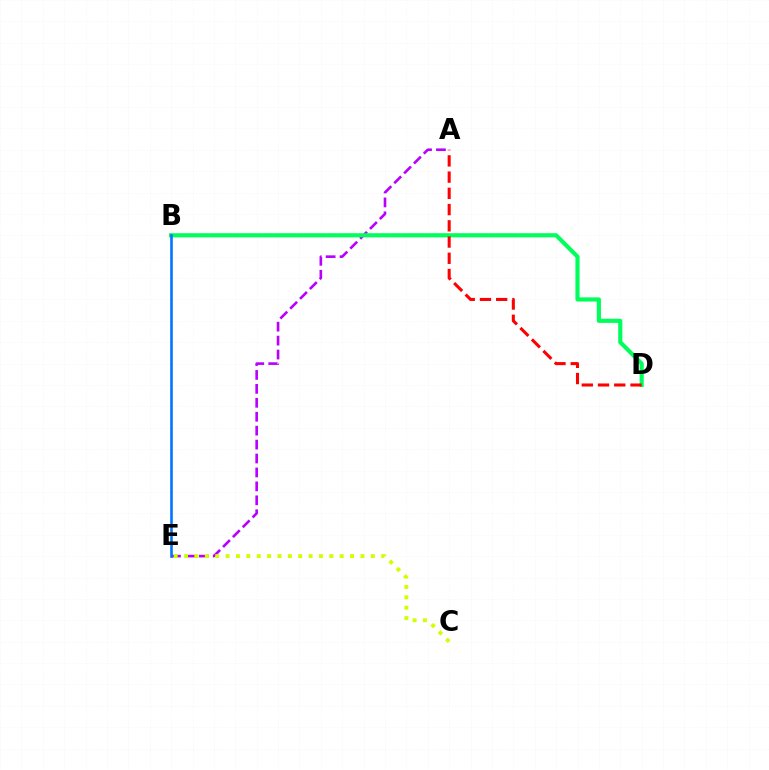{('A', 'E'): [{'color': '#b900ff', 'line_style': 'dashed', 'thickness': 1.89}], ('C', 'E'): [{'color': '#d1ff00', 'line_style': 'dotted', 'thickness': 2.82}], ('B', 'D'): [{'color': '#00ff5c', 'line_style': 'solid', 'thickness': 2.98}], ('A', 'D'): [{'color': '#ff0000', 'line_style': 'dashed', 'thickness': 2.21}], ('B', 'E'): [{'color': '#0074ff', 'line_style': 'solid', 'thickness': 1.87}]}